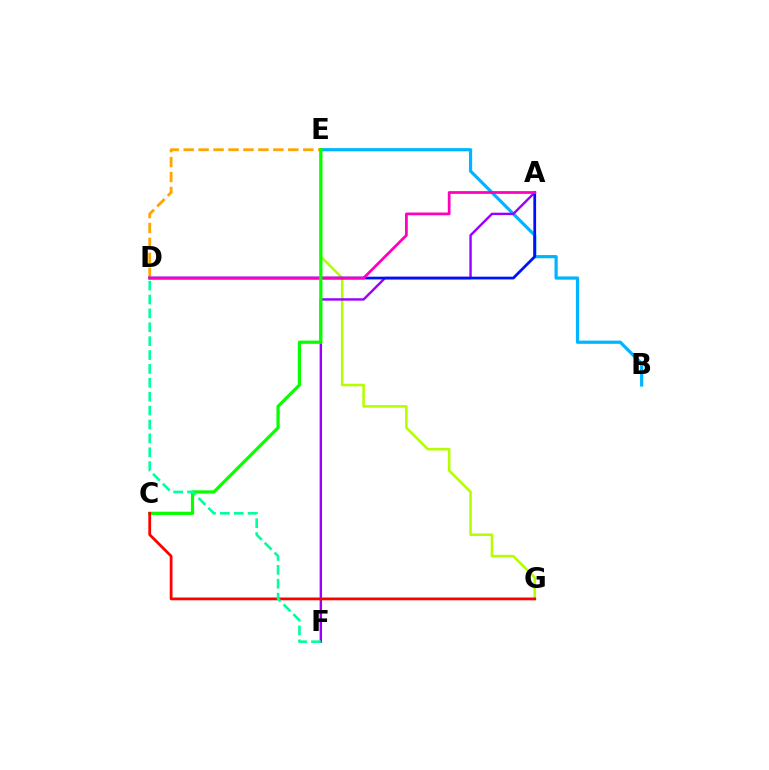{('B', 'E'): [{'color': '#00b5ff', 'line_style': 'solid', 'thickness': 2.3}], ('E', 'G'): [{'color': '#b3ff00', 'line_style': 'solid', 'thickness': 1.86}], ('D', 'E'): [{'color': '#ffa500', 'line_style': 'dashed', 'thickness': 2.03}], ('A', 'F'): [{'color': '#9b00ff', 'line_style': 'solid', 'thickness': 1.74}], ('A', 'D'): [{'color': '#0010ff', 'line_style': 'solid', 'thickness': 1.98}, {'color': '#ff00bd', 'line_style': 'solid', 'thickness': 1.98}], ('C', 'E'): [{'color': '#08ff00', 'line_style': 'solid', 'thickness': 2.33}], ('C', 'G'): [{'color': '#ff0000', 'line_style': 'solid', 'thickness': 2.01}], ('D', 'F'): [{'color': '#00ff9d', 'line_style': 'dashed', 'thickness': 1.89}]}